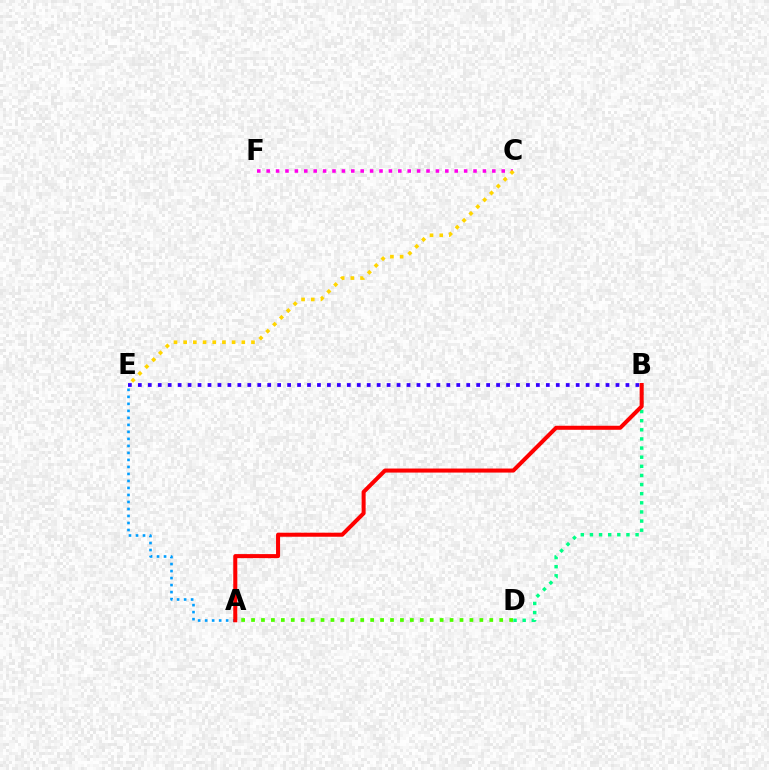{('A', 'E'): [{'color': '#009eff', 'line_style': 'dotted', 'thickness': 1.9}], ('A', 'D'): [{'color': '#4fff00', 'line_style': 'dotted', 'thickness': 2.7}], ('B', 'D'): [{'color': '#00ff86', 'line_style': 'dotted', 'thickness': 2.48}], ('C', 'F'): [{'color': '#ff00ed', 'line_style': 'dotted', 'thickness': 2.55}], ('B', 'E'): [{'color': '#3700ff', 'line_style': 'dotted', 'thickness': 2.7}], ('A', 'B'): [{'color': '#ff0000', 'line_style': 'solid', 'thickness': 2.9}], ('C', 'E'): [{'color': '#ffd500', 'line_style': 'dotted', 'thickness': 2.63}]}